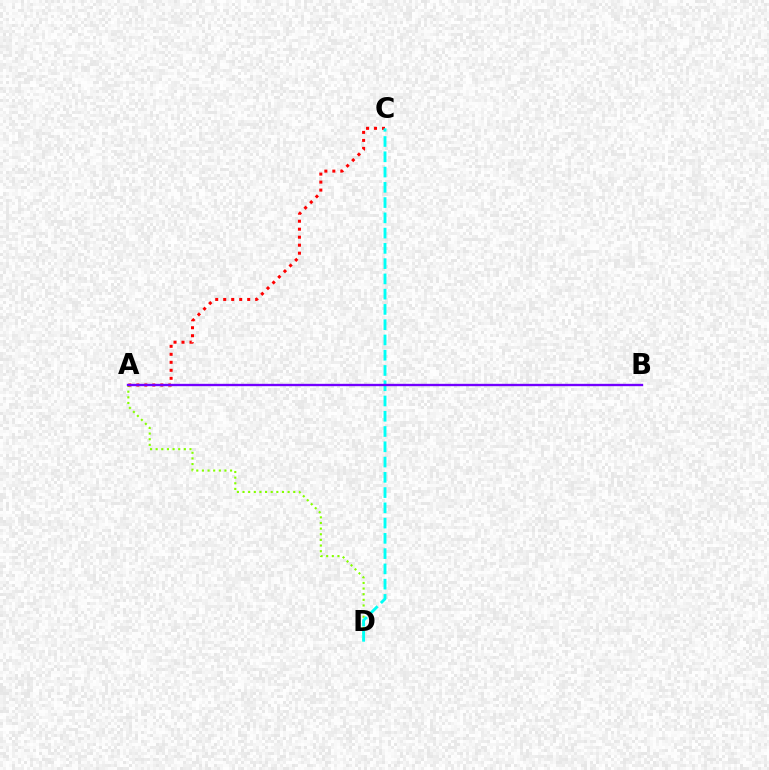{('A', 'D'): [{'color': '#84ff00', 'line_style': 'dotted', 'thickness': 1.53}], ('A', 'C'): [{'color': '#ff0000', 'line_style': 'dotted', 'thickness': 2.17}], ('C', 'D'): [{'color': '#00fff6', 'line_style': 'dashed', 'thickness': 2.07}], ('A', 'B'): [{'color': '#7200ff', 'line_style': 'solid', 'thickness': 1.7}]}